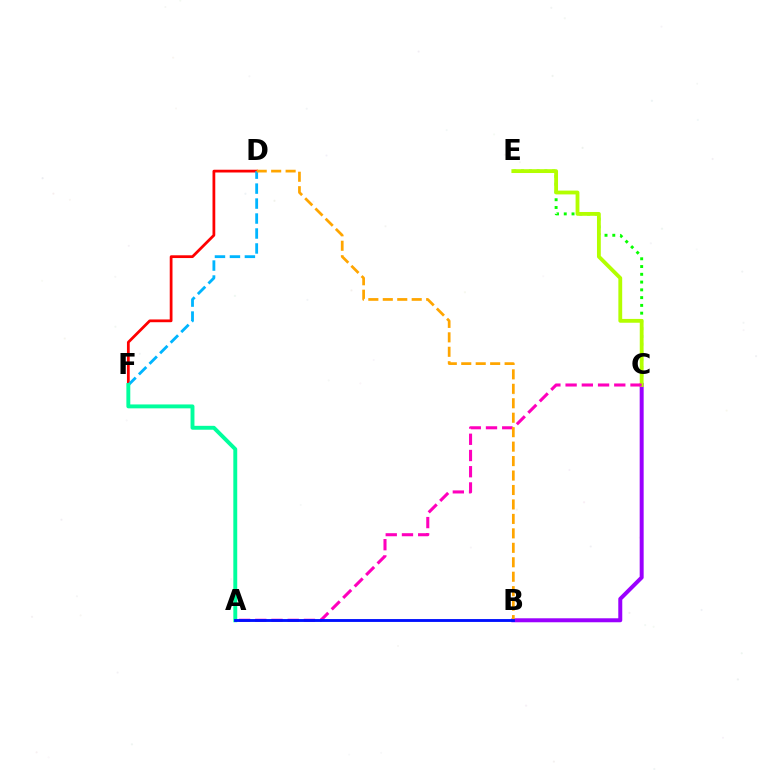{('D', 'F'): [{'color': '#ff0000', 'line_style': 'solid', 'thickness': 1.99}, {'color': '#00b5ff', 'line_style': 'dashed', 'thickness': 2.03}], ('C', 'E'): [{'color': '#08ff00', 'line_style': 'dotted', 'thickness': 2.11}, {'color': '#b3ff00', 'line_style': 'solid', 'thickness': 2.75}], ('B', 'C'): [{'color': '#9b00ff', 'line_style': 'solid', 'thickness': 2.86}], ('A', 'F'): [{'color': '#00ff9d', 'line_style': 'solid', 'thickness': 2.81}], ('A', 'C'): [{'color': '#ff00bd', 'line_style': 'dashed', 'thickness': 2.2}], ('B', 'D'): [{'color': '#ffa500', 'line_style': 'dashed', 'thickness': 1.96}], ('A', 'B'): [{'color': '#0010ff', 'line_style': 'solid', 'thickness': 2.06}]}